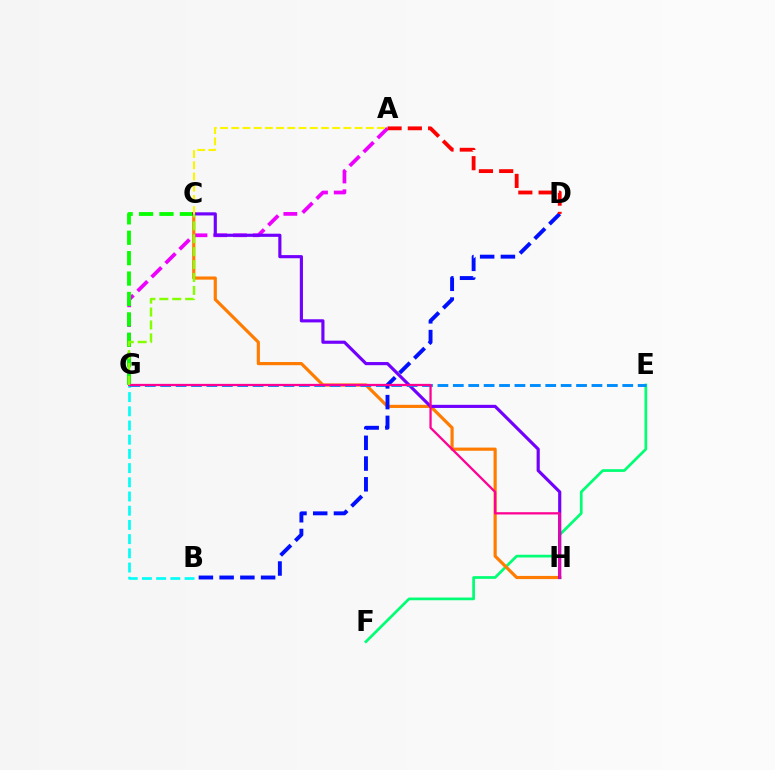{('A', 'G'): [{'color': '#ee00ff', 'line_style': 'dashed', 'thickness': 2.68}], ('E', 'F'): [{'color': '#00ff74', 'line_style': 'solid', 'thickness': 1.96}], ('C', 'G'): [{'color': '#08ff00', 'line_style': 'dashed', 'thickness': 2.77}, {'color': '#84ff00', 'line_style': 'dashed', 'thickness': 1.76}], ('C', 'H'): [{'color': '#ff7c00', 'line_style': 'solid', 'thickness': 2.28}, {'color': '#7200ff', 'line_style': 'solid', 'thickness': 2.27}], ('B', 'G'): [{'color': '#00fff6', 'line_style': 'dashed', 'thickness': 1.93}], ('E', 'G'): [{'color': '#008cff', 'line_style': 'dashed', 'thickness': 2.09}], ('A', 'C'): [{'color': '#fcf500', 'line_style': 'dashed', 'thickness': 1.52}], ('B', 'D'): [{'color': '#0010ff', 'line_style': 'dashed', 'thickness': 2.82}], ('G', 'H'): [{'color': '#ff0094', 'line_style': 'solid', 'thickness': 1.64}], ('A', 'D'): [{'color': '#ff0000', 'line_style': 'dashed', 'thickness': 2.75}]}